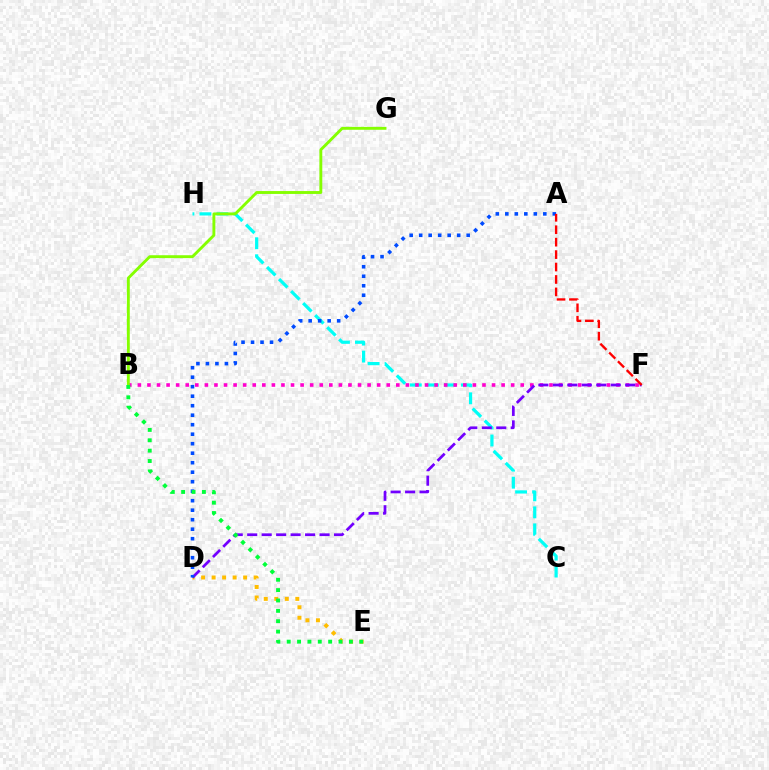{('C', 'H'): [{'color': '#00fff6', 'line_style': 'dashed', 'thickness': 2.31}], ('B', 'F'): [{'color': '#ff00cf', 'line_style': 'dotted', 'thickness': 2.6}], ('D', 'E'): [{'color': '#ffbd00', 'line_style': 'dotted', 'thickness': 2.86}], ('D', 'F'): [{'color': '#7200ff', 'line_style': 'dashed', 'thickness': 1.97}], ('A', 'D'): [{'color': '#004bff', 'line_style': 'dotted', 'thickness': 2.58}], ('B', 'G'): [{'color': '#84ff00', 'line_style': 'solid', 'thickness': 2.08}], ('B', 'E'): [{'color': '#00ff39', 'line_style': 'dotted', 'thickness': 2.82}], ('A', 'F'): [{'color': '#ff0000', 'line_style': 'dashed', 'thickness': 1.69}]}